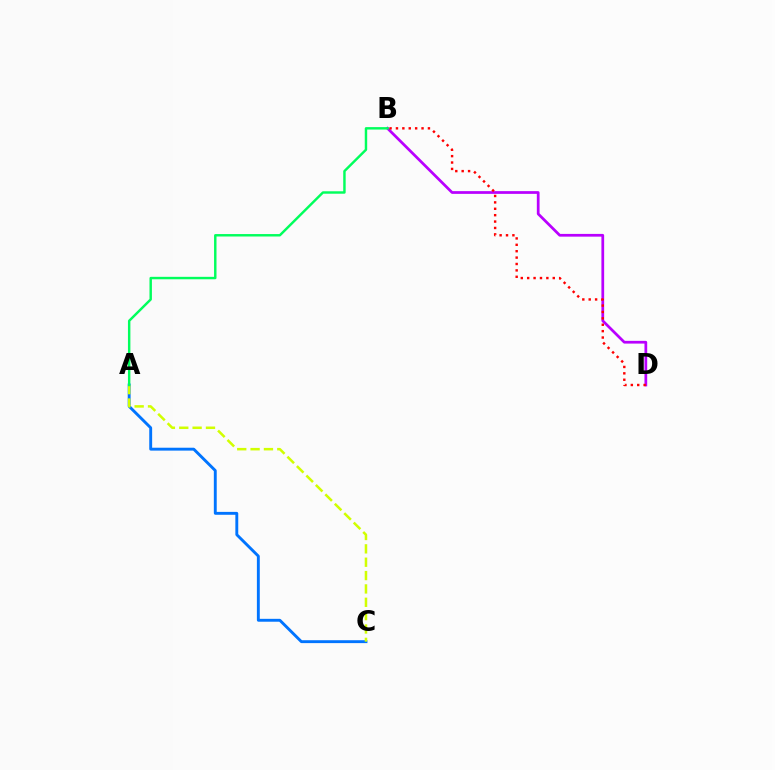{('A', 'C'): [{'color': '#0074ff', 'line_style': 'solid', 'thickness': 2.08}, {'color': '#d1ff00', 'line_style': 'dashed', 'thickness': 1.81}], ('B', 'D'): [{'color': '#b900ff', 'line_style': 'solid', 'thickness': 1.97}, {'color': '#ff0000', 'line_style': 'dotted', 'thickness': 1.74}], ('A', 'B'): [{'color': '#00ff5c', 'line_style': 'solid', 'thickness': 1.76}]}